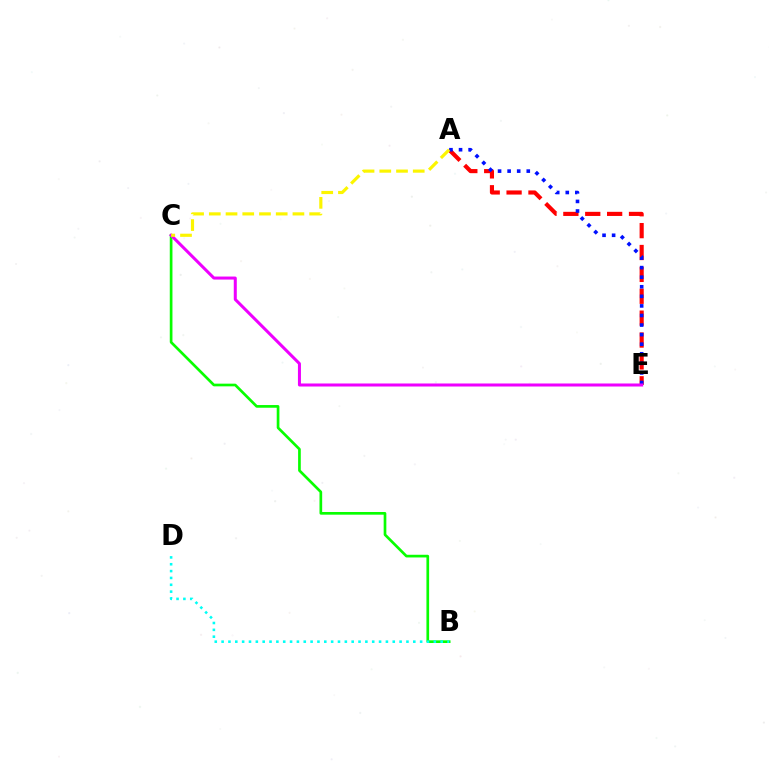{('B', 'C'): [{'color': '#08ff00', 'line_style': 'solid', 'thickness': 1.93}], ('A', 'E'): [{'color': '#ff0000', 'line_style': 'dashed', 'thickness': 2.97}, {'color': '#0010ff', 'line_style': 'dotted', 'thickness': 2.6}], ('B', 'D'): [{'color': '#00fff6', 'line_style': 'dotted', 'thickness': 1.86}], ('C', 'E'): [{'color': '#ee00ff', 'line_style': 'solid', 'thickness': 2.18}], ('A', 'C'): [{'color': '#fcf500', 'line_style': 'dashed', 'thickness': 2.27}]}